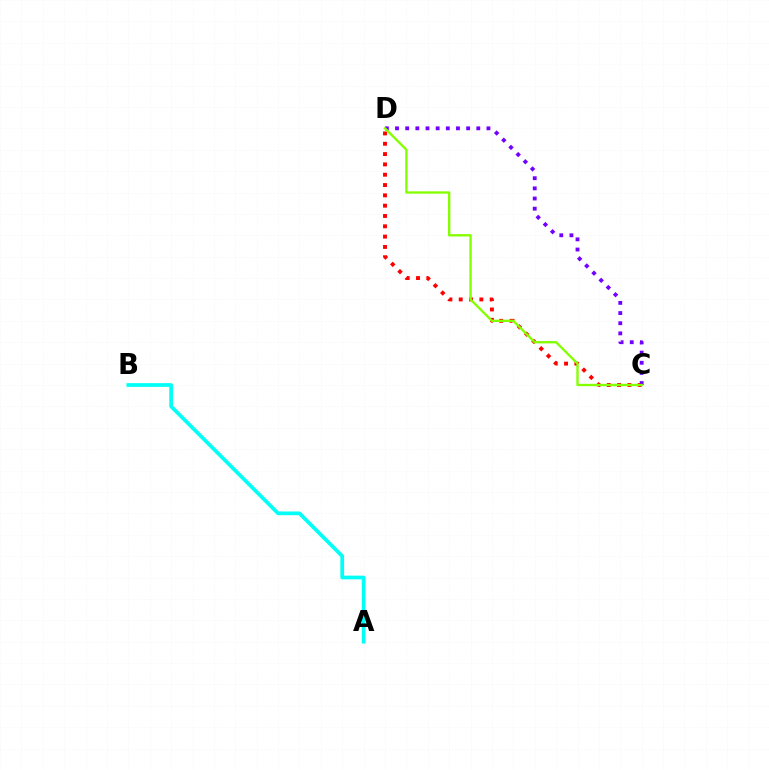{('C', 'D'): [{'color': '#ff0000', 'line_style': 'dotted', 'thickness': 2.8}, {'color': '#7200ff', 'line_style': 'dotted', 'thickness': 2.76}, {'color': '#84ff00', 'line_style': 'solid', 'thickness': 1.69}], ('A', 'B'): [{'color': '#00fff6', 'line_style': 'solid', 'thickness': 2.68}]}